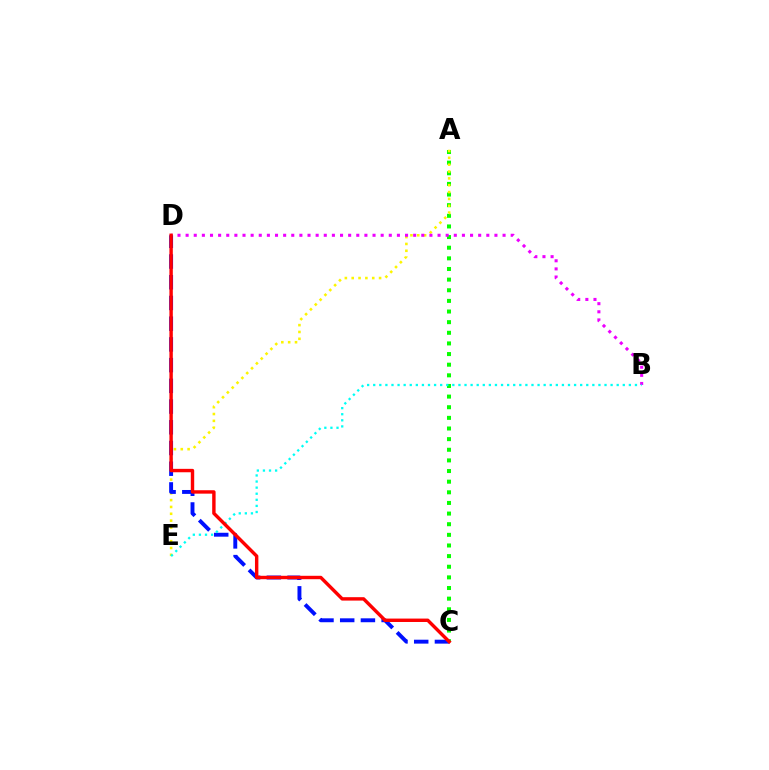{('A', 'C'): [{'color': '#08ff00', 'line_style': 'dotted', 'thickness': 2.89}], ('A', 'E'): [{'color': '#fcf500', 'line_style': 'dotted', 'thickness': 1.86}], ('B', 'D'): [{'color': '#ee00ff', 'line_style': 'dotted', 'thickness': 2.21}], ('C', 'D'): [{'color': '#0010ff', 'line_style': 'dashed', 'thickness': 2.81}, {'color': '#ff0000', 'line_style': 'solid', 'thickness': 2.46}], ('B', 'E'): [{'color': '#00fff6', 'line_style': 'dotted', 'thickness': 1.65}]}